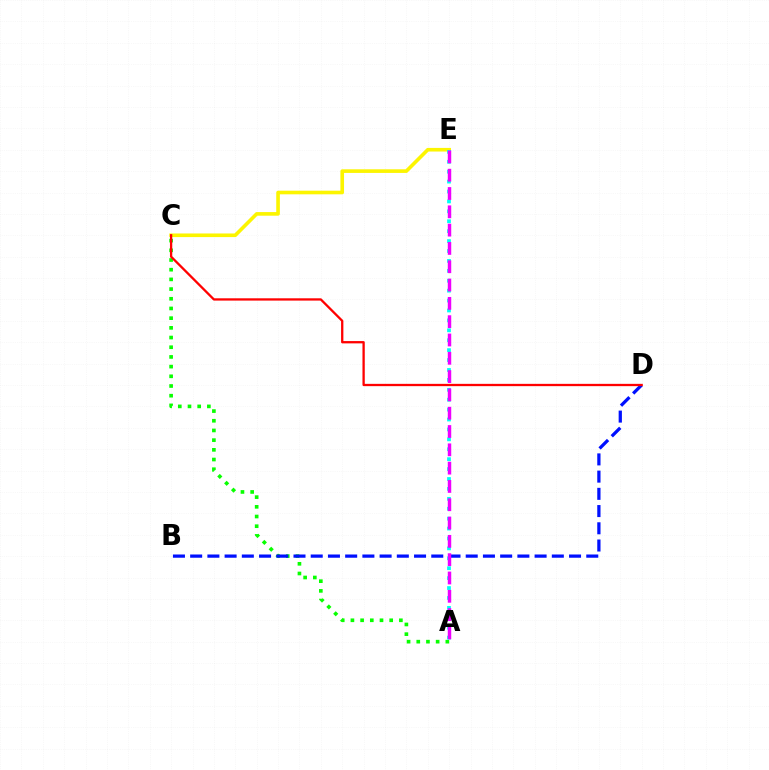{('C', 'E'): [{'color': '#fcf500', 'line_style': 'solid', 'thickness': 2.61}], ('A', 'C'): [{'color': '#08ff00', 'line_style': 'dotted', 'thickness': 2.63}], ('B', 'D'): [{'color': '#0010ff', 'line_style': 'dashed', 'thickness': 2.34}], ('A', 'E'): [{'color': '#00fff6', 'line_style': 'dotted', 'thickness': 2.69}, {'color': '#ee00ff', 'line_style': 'dashed', 'thickness': 2.49}], ('C', 'D'): [{'color': '#ff0000', 'line_style': 'solid', 'thickness': 1.66}]}